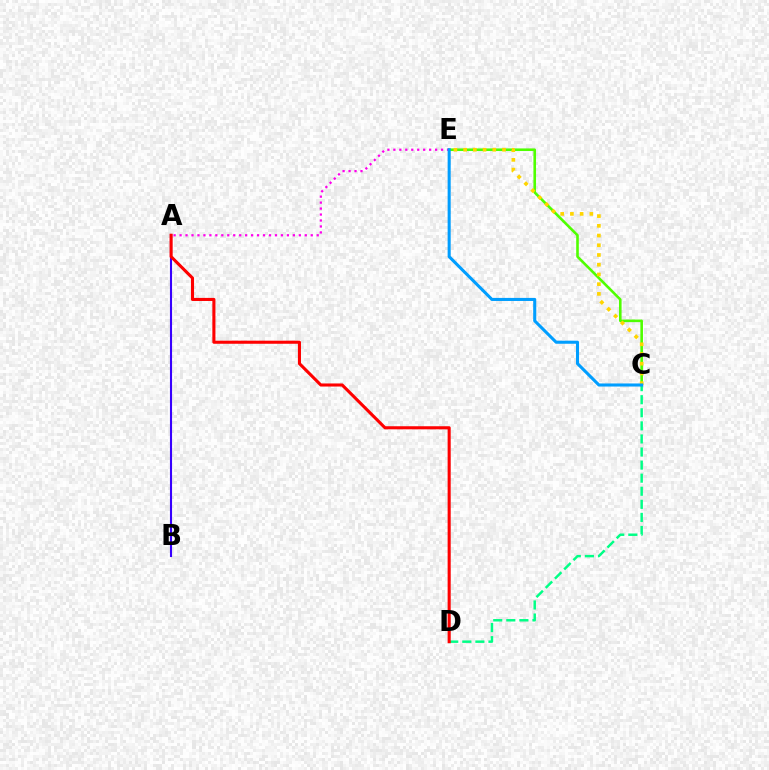{('A', 'B'): [{'color': '#3700ff', 'line_style': 'solid', 'thickness': 1.51}], ('C', 'E'): [{'color': '#4fff00', 'line_style': 'solid', 'thickness': 1.87}, {'color': '#ffd500', 'line_style': 'dotted', 'thickness': 2.64}, {'color': '#009eff', 'line_style': 'solid', 'thickness': 2.21}], ('A', 'E'): [{'color': '#ff00ed', 'line_style': 'dotted', 'thickness': 1.62}], ('C', 'D'): [{'color': '#00ff86', 'line_style': 'dashed', 'thickness': 1.78}], ('A', 'D'): [{'color': '#ff0000', 'line_style': 'solid', 'thickness': 2.22}]}